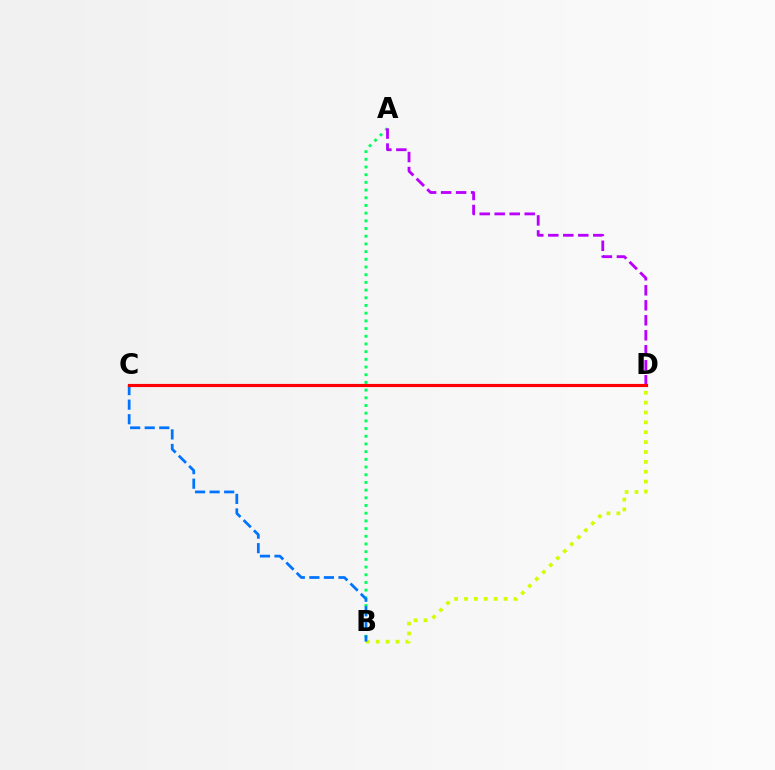{('B', 'D'): [{'color': '#d1ff00', 'line_style': 'dotted', 'thickness': 2.68}], ('A', 'B'): [{'color': '#00ff5c', 'line_style': 'dotted', 'thickness': 2.09}], ('B', 'C'): [{'color': '#0074ff', 'line_style': 'dashed', 'thickness': 1.98}], ('A', 'D'): [{'color': '#b900ff', 'line_style': 'dashed', 'thickness': 2.04}], ('C', 'D'): [{'color': '#ff0000', 'line_style': 'solid', 'thickness': 2.27}]}